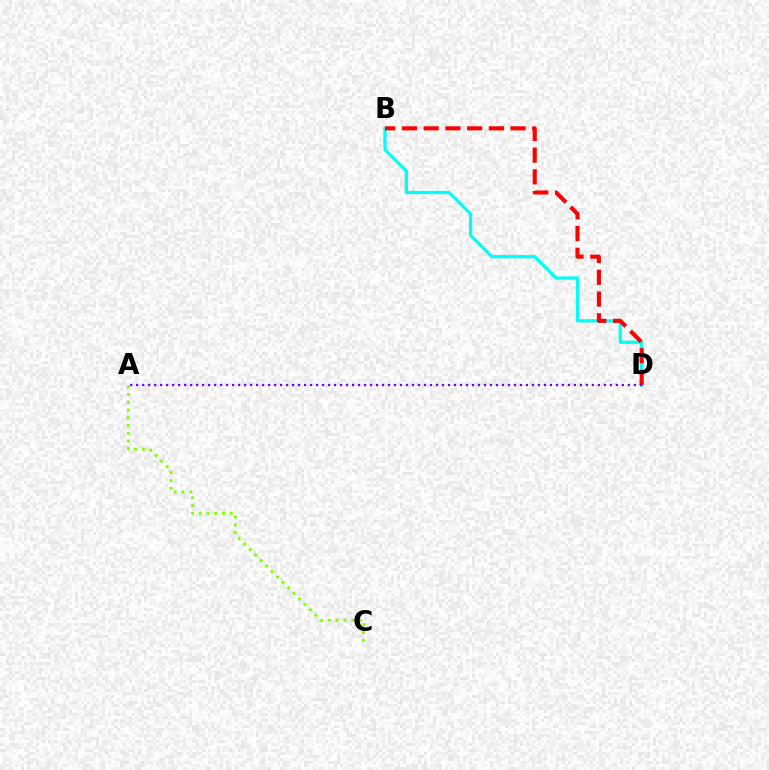{('A', 'C'): [{'color': '#84ff00', 'line_style': 'dotted', 'thickness': 2.1}], ('B', 'D'): [{'color': '#00fff6', 'line_style': 'solid', 'thickness': 2.34}, {'color': '#ff0000', 'line_style': 'dashed', 'thickness': 2.95}], ('A', 'D'): [{'color': '#7200ff', 'line_style': 'dotted', 'thickness': 1.63}]}